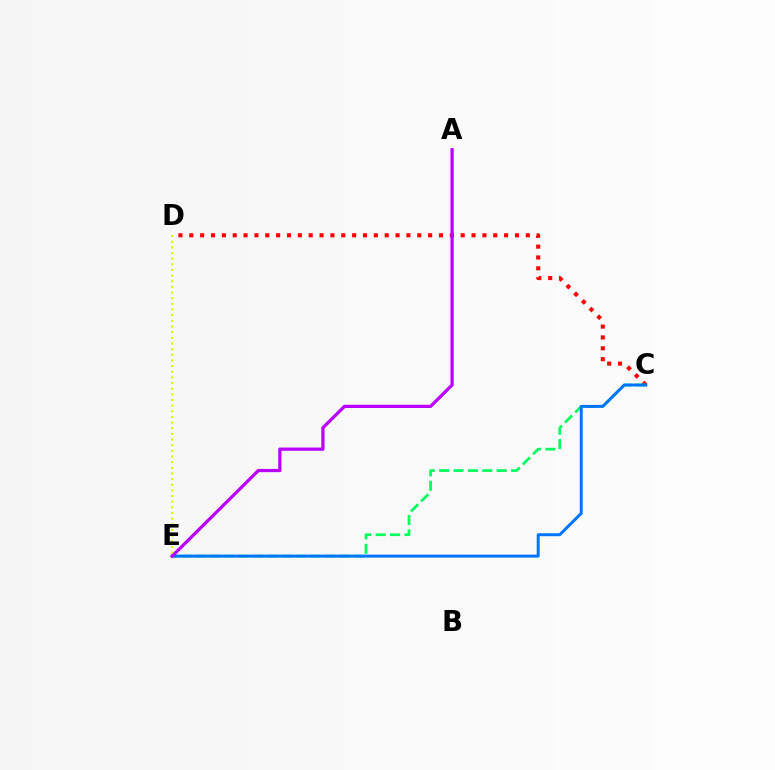{('D', 'E'): [{'color': '#d1ff00', 'line_style': 'dotted', 'thickness': 1.54}], ('C', 'D'): [{'color': '#ff0000', 'line_style': 'dotted', 'thickness': 2.95}], ('C', 'E'): [{'color': '#00ff5c', 'line_style': 'dashed', 'thickness': 1.95}, {'color': '#0074ff', 'line_style': 'solid', 'thickness': 2.14}], ('A', 'E'): [{'color': '#b900ff', 'line_style': 'solid', 'thickness': 2.34}]}